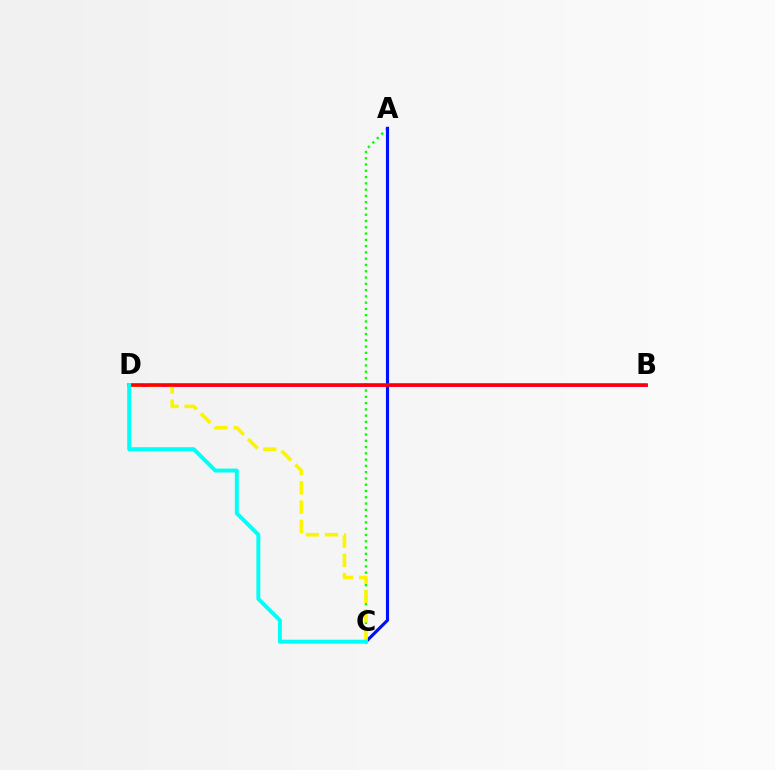{('B', 'D'): [{'color': '#ee00ff', 'line_style': 'solid', 'thickness': 2.06}, {'color': '#ff0000', 'line_style': 'solid', 'thickness': 2.59}], ('A', 'C'): [{'color': '#08ff00', 'line_style': 'dotted', 'thickness': 1.71}, {'color': '#0010ff', 'line_style': 'solid', 'thickness': 2.26}], ('C', 'D'): [{'color': '#fcf500', 'line_style': 'dashed', 'thickness': 2.61}, {'color': '#00fff6', 'line_style': 'solid', 'thickness': 2.84}]}